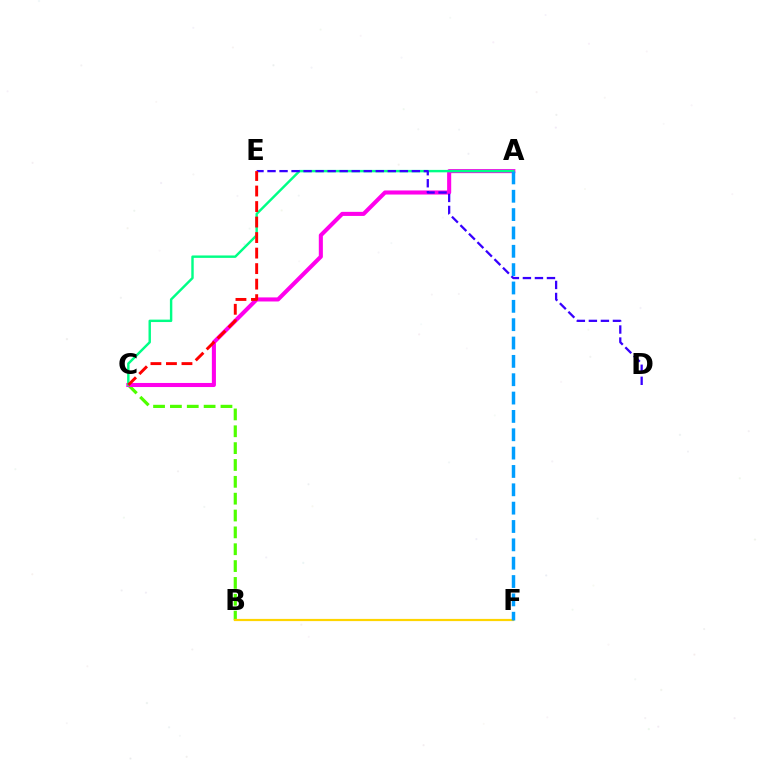{('B', 'C'): [{'color': '#4fff00', 'line_style': 'dashed', 'thickness': 2.29}], ('B', 'F'): [{'color': '#ffd500', 'line_style': 'solid', 'thickness': 1.59}], ('A', 'C'): [{'color': '#ff00ed', 'line_style': 'solid', 'thickness': 2.93}, {'color': '#00ff86', 'line_style': 'solid', 'thickness': 1.75}], ('D', 'E'): [{'color': '#3700ff', 'line_style': 'dashed', 'thickness': 1.63}], ('A', 'F'): [{'color': '#009eff', 'line_style': 'dashed', 'thickness': 2.49}], ('C', 'E'): [{'color': '#ff0000', 'line_style': 'dashed', 'thickness': 2.11}]}